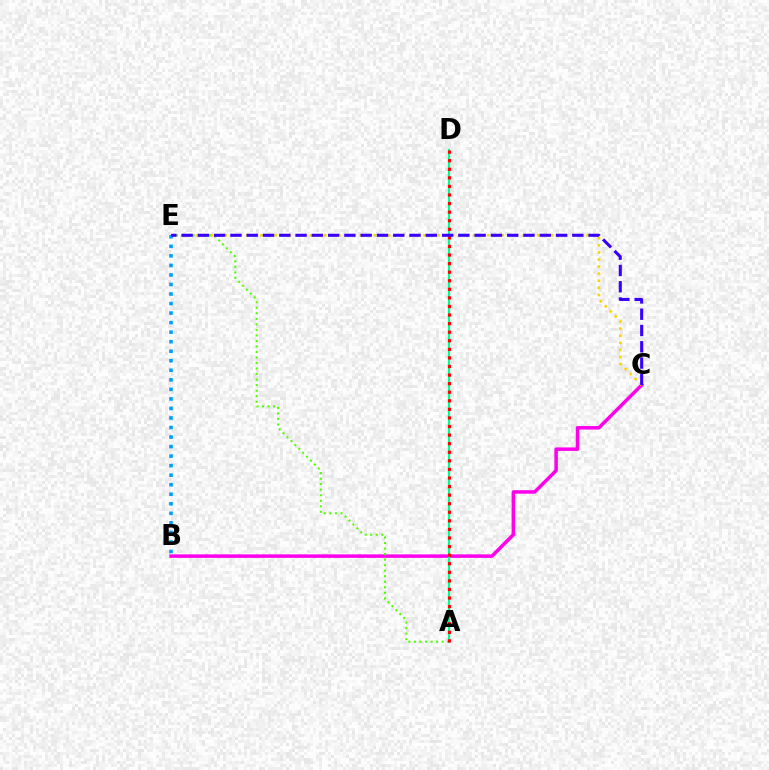{('B', 'C'): [{'color': '#ff00ed', 'line_style': 'solid', 'thickness': 2.51}], ('C', 'E'): [{'color': '#ffd500', 'line_style': 'dotted', 'thickness': 1.93}, {'color': '#3700ff', 'line_style': 'dashed', 'thickness': 2.21}], ('B', 'E'): [{'color': '#009eff', 'line_style': 'dotted', 'thickness': 2.59}], ('A', 'E'): [{'color': '#4fff00', 'line_style': 'dotted', 'thickness': 1.5}], ('A', 'D'): [{'color': '#00ff86', 'line_style': 'solid', 'thickness': 1.52}, {'color': '#ff0000', 'line_style': 'dotted', 'thickness': 2.33}]}